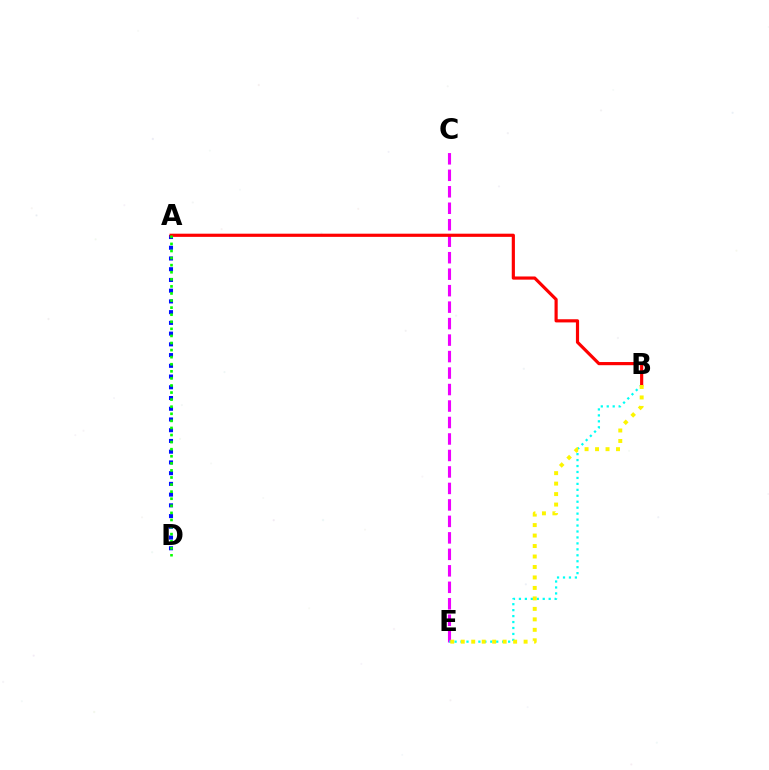{('C', 'E'): [{'color': '#ee00ff', 'line_style': 'dashed', 'thickness': 2.24}], ('A', 'D'): [{'color': '#0010ff', 'line_style': 'dotted', 'thickness': 2.92}, {'color': '#08ff00', 'line_style': 'dotted', 'thickness': 1.92}], ('B', 'E'): [{'color': '#00fff6', 'line_style': 'dotted', 'thickness': 1.62}, {'color': '#fcf500', 'line_style': 'dotted', 'thickness': 2.85}], ('A', 'B'): [{'color': '#ff0000', 'line_style': 'solid', 'thickness': 2.28}]}